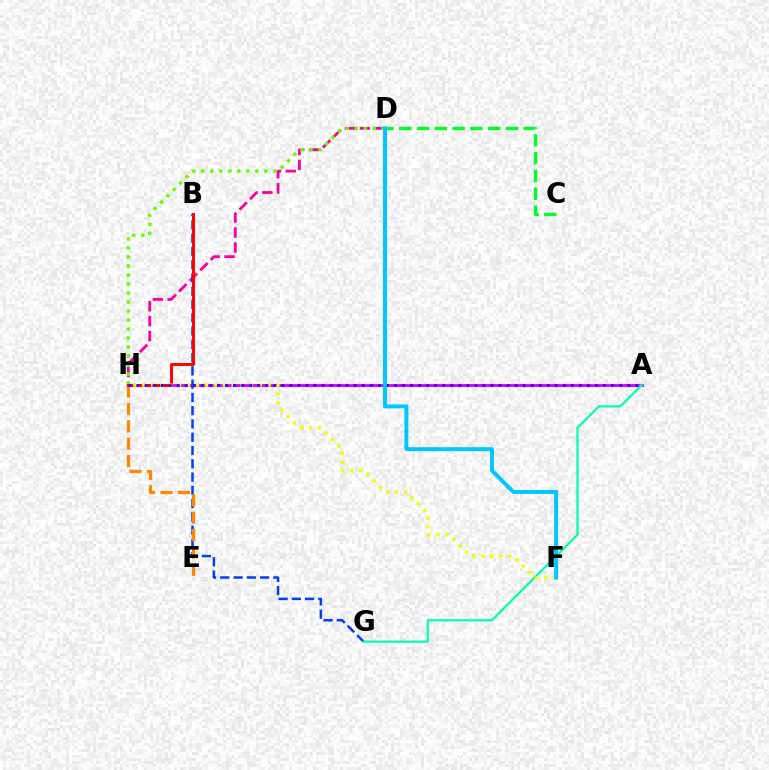{('D', 'H'): [{'color': '#ff00a0', 'line_style': 'dashed', 'thickness': 2.03}, {'color': '#66ff00', 'line_style': 'dotted', 'thickness': 2.45}], ('A', 'H'): [{'color': '#d600ff', 'line_style': 'solid', 'thickness': 2.04}, {'color': '#4f00ff', 'line_style': 'dotted', 'thickness': 2.19}], ('B', 'G'): [{'color': '#003fff', 'line_style': 'dashed', 'thickness': 1.8}], ('E', 'H'): [{'color': '#ff8800', 'line_style': 'dashed', 'thickness': 2.36}], ('A', 'G'): [{'color': '#00ffaf', 'line_style': 'solid', 'thickness': 1.58}], ('B', 'H'): [{'color': '#ff0000', 'line_style': 'solid', 'thickness': 2.11}], ('C', 'D'): [{'color': '#00ff27', 'line_style': 'dashed', 'thickness': 2.41}], ('F', 'H'): [{'color': '#eeff00', 'line_style': 'dotted', 'thickness': 2.43}], ('D', 'F'): [{'color': '#00c7ff', 'line_style': 'solid', 'thickness': 2.86}]}